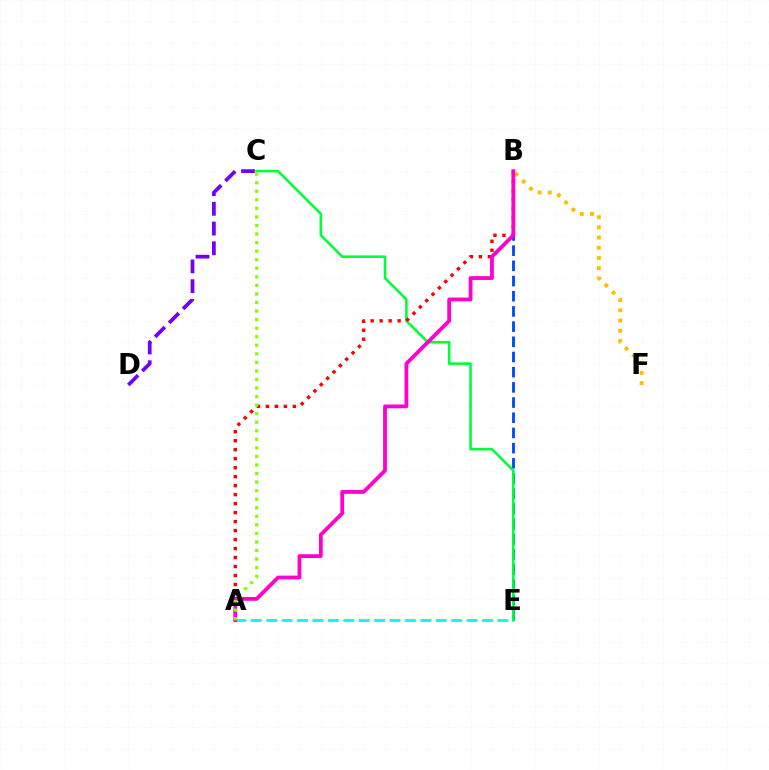{('C', 'D'): [{'color': '#7200ff', 'line_style': 'dashed', 'thickness': 2.68}], ('B', 'F'): [{'color': '#ffbd00', 'line_style': 'dotted', 'thickness': 2.77}], ('B', 'E'): [{'color': '#004bff', 'line_style': 'dashed', 'thickness': 2.06}], ('C', 'E'): [{'color': '#00ff39', 'line_style': 'solid', 'thickness': 1.87}], ('A', 'E'): [{'color': '#00fff6', 'line_style': 'dashed', 'thickness': 2.09}], ('A', 'B'): [{'color': '#ff0000', 'line_style': 'dotted', 'thickness': 2.44}, {'color': '#ff00cf', 'line_style': 'solid', 'thickness': 2.73}], ('A', 'C'): [{'color': '#84ff00', 'line_style': 'dotted', 'thickness': 2.32}]}